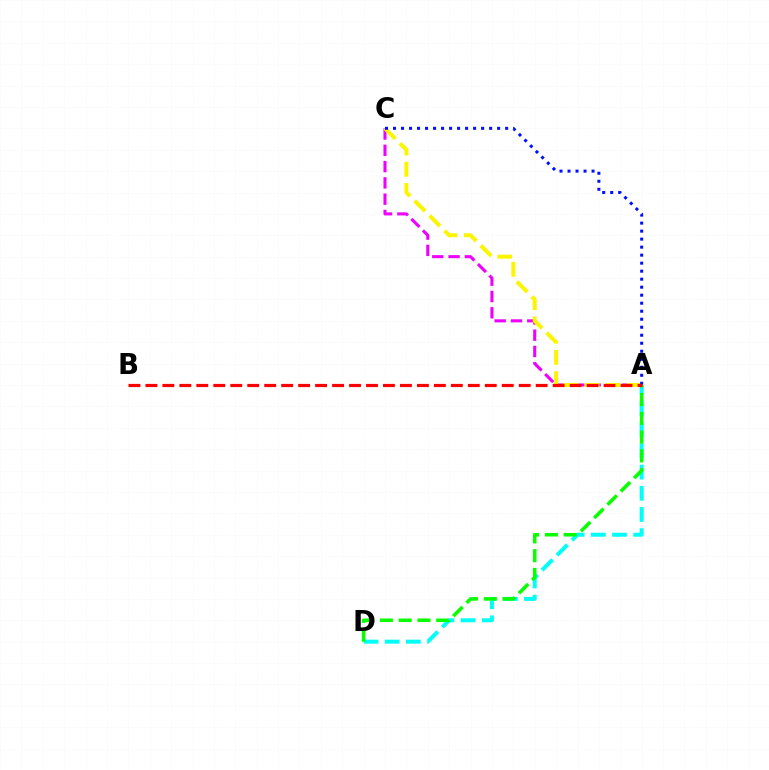{('A', 'D'): [{'color': '#00fff6', 'line_style': 'dashed', 'thickness': 2.88}, {'color': '#08ff00', 'line_style': 'dashed', 'thickness': 2.55}], ('A', 'C'): [{'color': '#ee00ff', 'line_style': 'dashed', 'thickness': 2.21}, {'color': '#fcf500', 'line_style': 'dashed', 'thickness': 2.88}, {'color': '#0010ff', 'line_style': 'dotted', 'thickness': 2.18}], ('A', 'B'): [{'color': '#ff0000', 'line_style': 'dashed', 'thickness': 2.31}]}